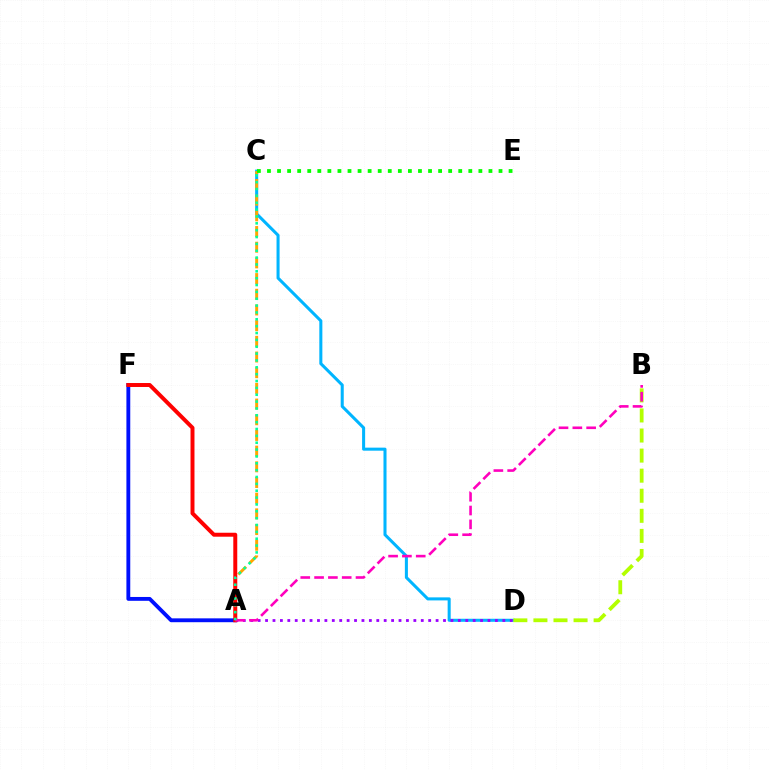{('C', 'D'): [{'color': '#00b5ff', 'line_style': 'solid', 'thickness': 2.19}], ('A', 'F'): [{'color': '#0010ff', 'line_style': 'solid', 'thickness': 2.77}, {'color': '#ff0000', 'line_style': 'solid', 'thickness': 2.85}], ('B', 'D'): [{'color': '#b3ff00', 'line_style': 'dashed', 'thickness': 2.73}], ('A', 'D'): [{'color': '#9b00ff', 'line_style': 'dotted', 'thickness': 2.01}], ('A', 'C'): [{'color': '#ffa500', 'line_style': 'dashed', 'thickness': 2.13}, {'color': '#00ff9d', 'line_style': 'dotted', 'thickness': 1.86}], ('C', 'E'): [{'color': '#08ff00', 'line_style': 'dotted', 'thickness': 2.74}], ('A', 'B'): [{'color': '#ff00bd', 'line_style': 'dashed', 'thickness': 1.88}]}